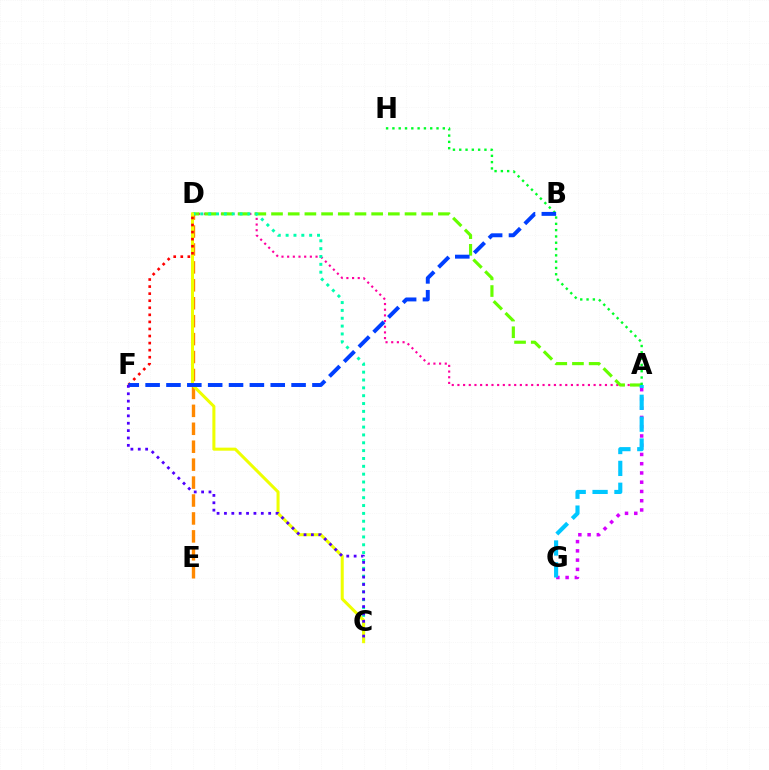{('A', 'D'): [{'color': '#ff00a0', 'line_style': 'dotted', 'thickness': 1.54}, {'color': '#66ff00', 'line_style': 'dashed', 'thickness': 2.27}], ('A', 'G'): [{'color': '#d600ff', 'line_style': 'dotted', 'thickness': 2.51}, {'color': '#00c7ff', 'line_style': 'dashed', 'thickness': 2.97}], ('D', 'E'): [{'color': '#ff8800', 'line_style': 'dashed', 'thickness': 2.44}], ('C', 'D'): [{'color': '#00ffaf', 'line_style': 'dotted', 'thickness': 2.13}, {'color': '#eeff00', 'line_style': 'solid', 'thickness': 2.19}], ('A', 'H'): [{'color': '#00ff27', 'line_style': 'dotted', 'thickness': 1.71}], ('D', 'F'): [{'color': '#ff0000', 'line_style': 'dotted', 'thickness': 1.92}], ('B', 'F'): [{'color': '#003fff', 'line_style': 'dashed', 'thickness': 2.83}], ('C', 'F'): [{'color': '#4f00ff', 'line_style': 'dotted', 'thickness': 2.0}]}